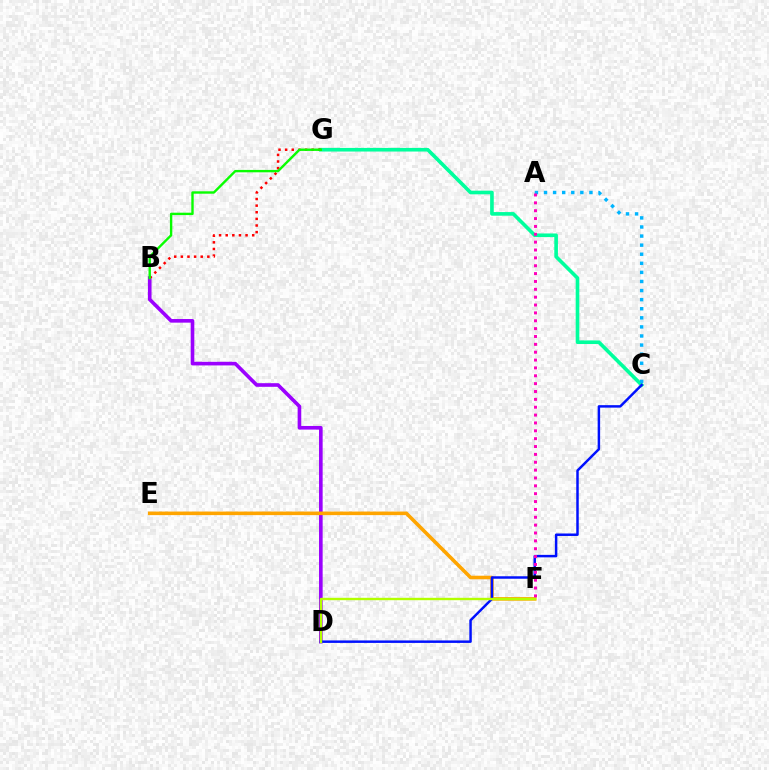{('B', 'D'): [{'color': '#9b00ff', 'line_style': 'solid', 'thickness': 2.61}], ('C', 'G'): [{'color': '#00ff9d', 'line_style': 'solid', 'thickness': 2.61}], ('B', 'G'): [{'color': '#ff0000', 'line_style': 'dotted', 'thickness': 1.8}, {'color': '#08ff00', 'line_style': 'solid', 'thickness': 1.72}], ('A', 'C'): [{'color': '#00b5ff', 'line_style': 'dotted', 'thickness': 2.47}], ('E', 'F'): [{'color': '#ffa500', 'line_style': 'solid', 'thickness': 2.58}], ('C', 'D'): [{'color': '#0010ff', 'line_style': 'solid', 'thickness': 1.78}], ('D', 'F'): [{'color': '#b3ff00', 'line_style': 'solid', 'thickness': 1.71}], ('A', 'F'): [{'color': '#ff00bd', 'line_style': 'dotted', 'thickness': 2.14}]}